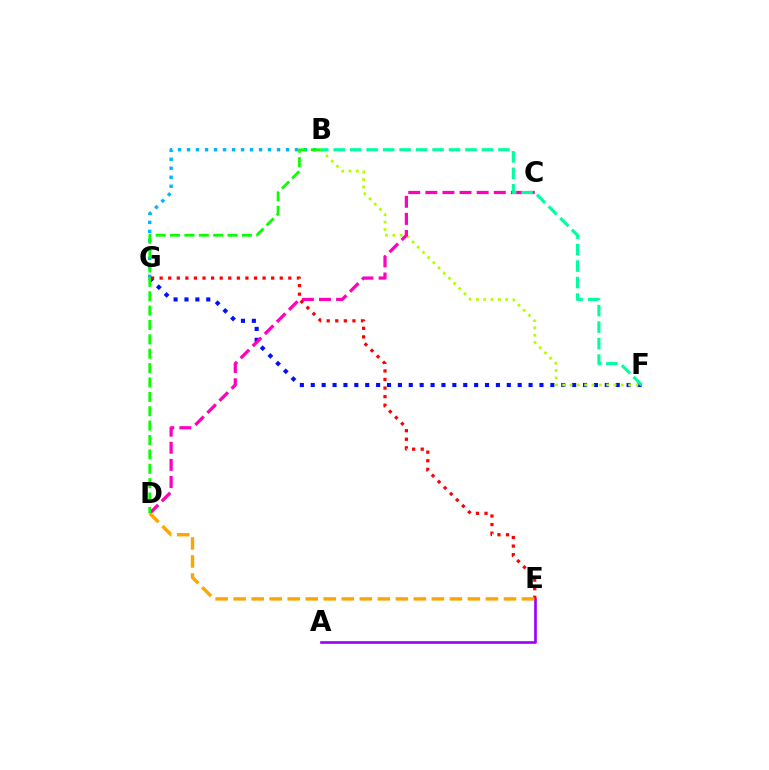{('F', 'G'): [{'color': '#0010ff', 'line_style': 'dotted', 'thickness': 2.96}], ('A', 'E'): [{'color': '#9b00ff', 'line_style': 'solid', 'thickness': 1.9}], ('B', 'F'): [{'color': '#b3ff00', 'line_style': 'dotted', 'thickness': 1.99}, {'color': '#00ff9d', 'line_style': 'dashed', 'thickness': 2.24}], ('B', 'G'): [{'color': '#00b5ff', 'line_style': 'dotted', 'thickness': 2.44}], ('C', 'D'): [{'color': '#ff00bd', 'line_style': 'dashed', 'thickness': 2.32}], ('E', 'G'): [{'color': '#ff0000', 'line_style': 'dotted', 'thickness': 2.33}], ('D', 'E'): [{'color': '#ffa500', 'line_style': 'dashed', 'thickness': 2.45}], ('B', 'D'): [{'color': '#08ff00', 'line_style': 'dashed', 'thickness': 1.95}]}